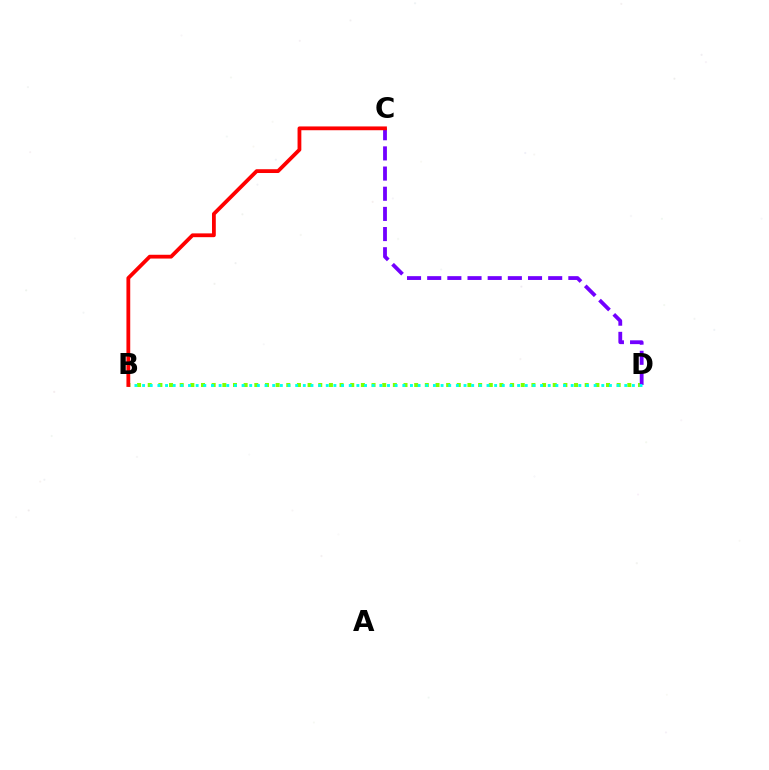{('B', 'D'): [{'color': '#84ff00', 'line_style': 'dotted', 'thickness': 2.9}, {'color': '#00fff6', 'line_style': 'dotted', 'thickness': 2.08}], ('C', 'D'): [{'color': '#7200ff', 'line_style': 'dashed', 'thickness': 2.74}], ('B', 'C'): [{'color': '#ff0000', 'line_style': 'solid', 'thickness': 2.73}]}